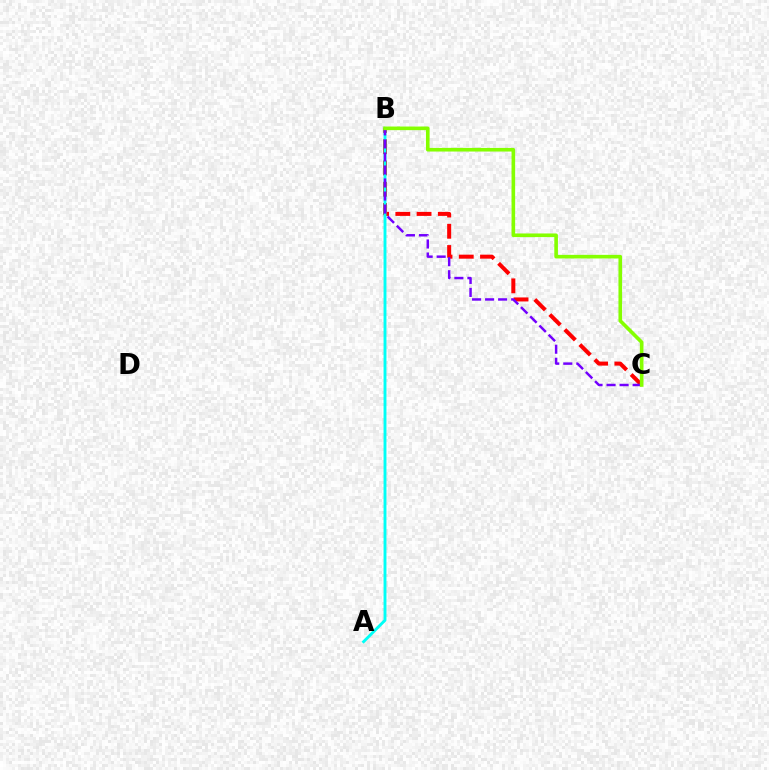{('B', 'C'): [{'color': '#ff0000', 'line_style': 'dashed', 'thickness': 2.89}, {'color': '#7200ff', 'line_style': 'dashed', 'thickness': 1.77}, {'color': '#84ff00', 'line_style': 'solid', 'thickness': 2.61}], ('A', 'B'): [{'color': '#00fff6', 'line_style': 'solid', 'thickness': 2.08}]}